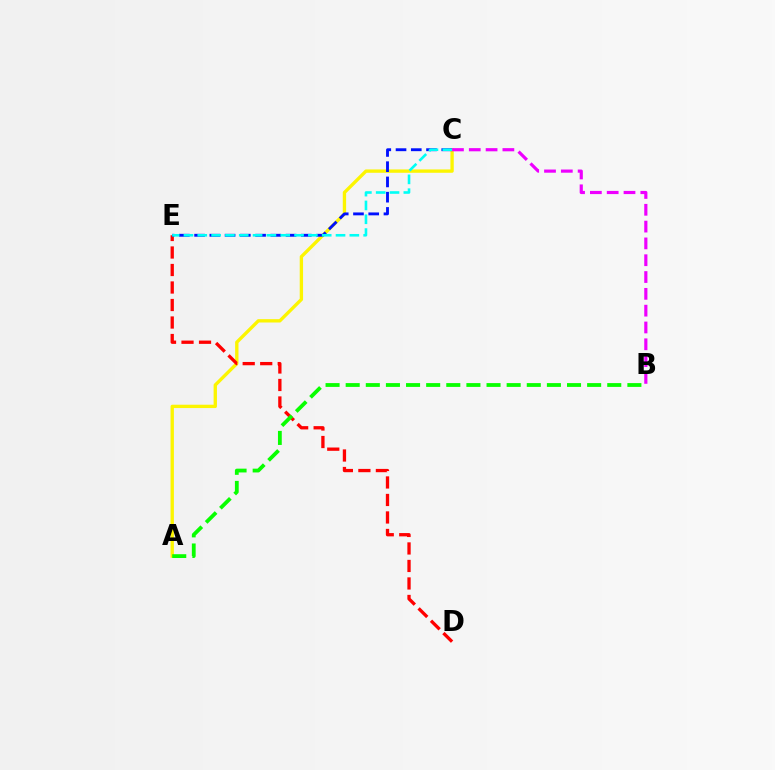{('A', 'C'): [{'color': '#fcf500', 'line_style': 'solid', 'thickness': 2.4}], ('D', 'E'): [{'color': '#ff0000', 'line_style': 'dashed', 'thickness': 2.38}], ('C', 'E'): [{'color': '#0010ff', 'line_style': 'dashed', 'thickness': 2.07}, {'color': '#00fff6', 'line_style': 'dashed', 'thickness': 1.88}], ('A', 'B'): [{'color': '#08ff00', 'line_style': 'dashed', 'thickness': 2.73}], ('B', 'C'): [{'color': '#ee00ff', 'line_style': 'dashed', 'thickness': 2.28}]}